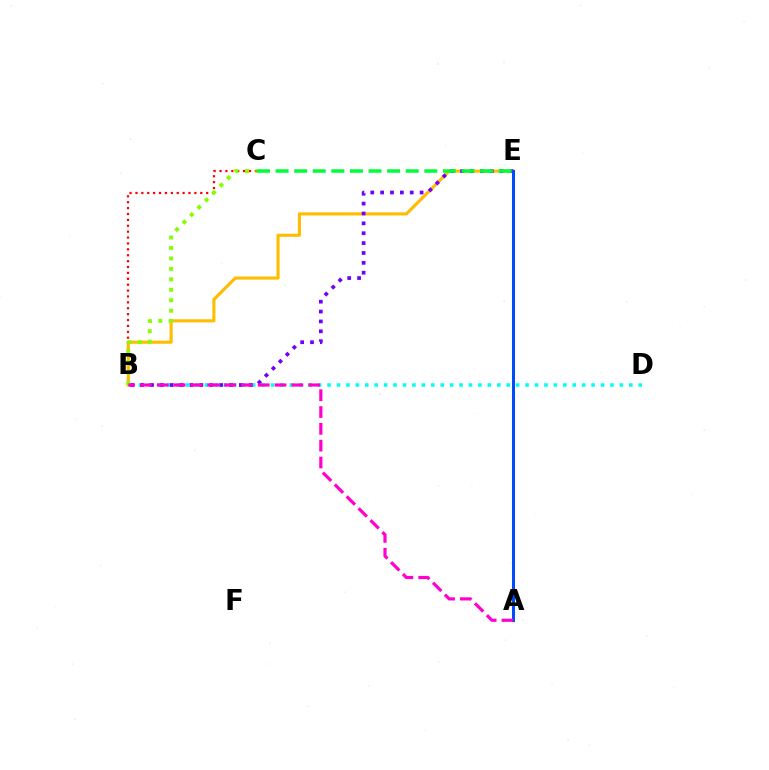{('B', 'C'): [{'color': '#ff0000', 'line_style': 'dotted', 'thickness': 1.6}, {'color': '#84ff00', 'line_style': 'dotted', 'thickness': 2.84}], ('B', 'E'): [{'color': '#ffbd00', 'line_style': 'solid', 'thickness': 2.24}, {'color': '#7200ff', 'line_style': 'dotted', 'thickness': 2.68}], ('B', 'D'): [{'color': '#00fff6', 'line_style': 'dotted', 'thickness': 2.56}], ('C', 'E'): [{'color': '#00ff39', 'line_style': 'dashed', 'thickness': 2.53}], ('A', 'E'): [{'color': '#004bff', 'line_style': 'solid', 'thickness': 2.18}], ('A', 'B'): [{'color': '#ff00cf', 'line_style': 'dashed', 'thickness': 2.29}]}